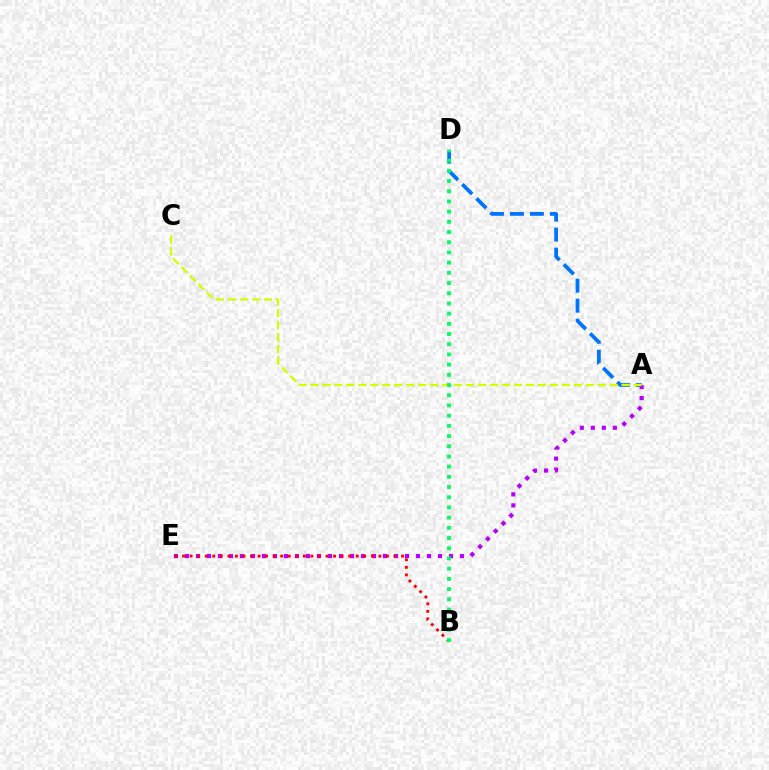{('A', 'D'): [{'color': '#0074ff', 'line_style': 'dashed', 'thickness': 2.71}], ('A', 'E'): [{'color': '#b900ff', 'line_style': 'dotted', 'thickness': 2.99}], ('B', 'E'): [{'color': '#ff0000', 'line_style': 'dotted', 'thickness': 2.05}], ('A', 'C'): [{'color': '#d1ff00', 'line_style': 'dashed', 'thickness': 1.63}], ('B', 'D'): [{'color': '#00ff5c', 'line_style': 'dotted', 'thickness': 2.77}]}